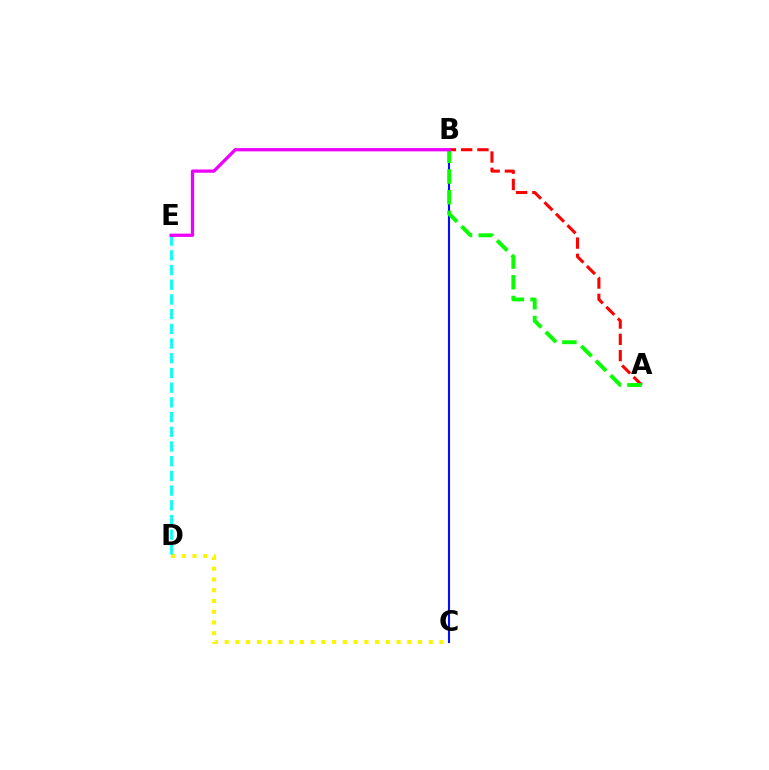{('C', 'D'): [{'color': '#fcf500', 'line_style': 'dotted', 'thickness': 2.92}], ('A', 'B'): [{'color': '#ff0000', 'line_style': 'dashed', 'thickness': 2.21}, {'color': '#08ff00', 'line_style': 'dashed', 'thickness': 2.81}], ('B', 'C'): [{'color': '#0010ff', 'line_style': 'solid', 'thickness': 1.52}], ('D', 'E'): [{'color': '#00fff6', 'line_style': 'dashed', 'thickness': 2.0}], ('B', 'E'): [{'color': '#ee00ff', 'line_style': 'solid', 'thickness': 2.35}]}